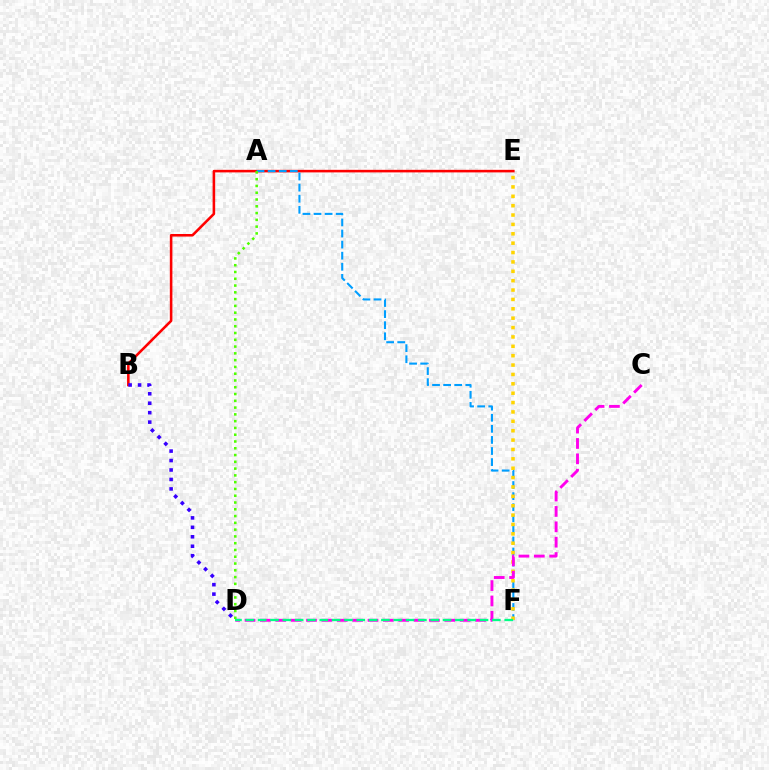{('B', 'E'): [{'color': '#ff0000', 'line_style': 'solid', 'thickness': 1.85}], ('A', 'F'): [{'color': '#009eff', 'line_style': 'dashed', 'thickness': 1.51}], ('B', 'D'): [{'color': '#3700ff', 'line_style': 'dotted', 'thickness': 2.57}], ('E', 'F'): [{'color': '#ffd500', 'line_style': 'dotted', 'thickness': 2.55}], ('C', 'D'): [{'color': '#ff00ed', 'line_style': 'dashed', 'thickness': 2.09}], ('A', 'D'): [{'color': '#4fff00', 'line_style': 'dotted', 'thickness': 1.84}], ('D', 'F'): [{'color': '#00ff86', 'line_style': 'dashed', 'thickness': 1.67}]}